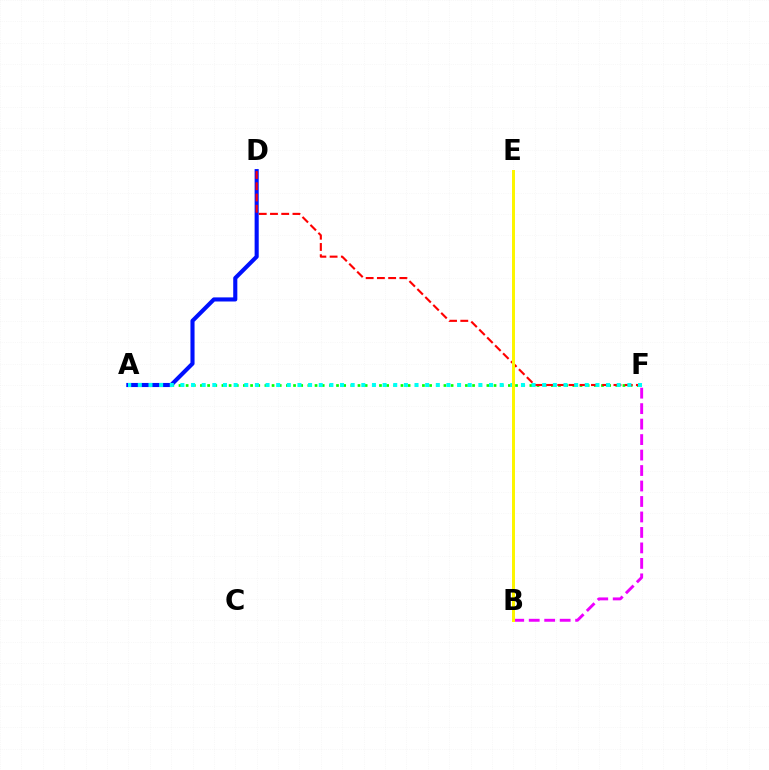{('A', 'F'): [{'color': '#08ff00', 'line_style': 'dotted', 'thickness': 1.95}, {'color': '#00fff6', 'line_style': 'dotted', 'thickness': 2.89}], ('A', 'D'): [{'color': '#0010ff', 'line_style': 'solid', 'thickness': 2.95}], ('D', 'F'): [{'color': '#ff0000', 'line_style': 'dashed', 'thickness': 1.53}], ('B', 'F'): [{'color': '#ee00ff', 'line_style': 'dashed', 'thickness': 2.1}], ('B', 'E'): [{'color': '#fcf500', 'line_style': 'solid', 'thickness': 2.16}]}